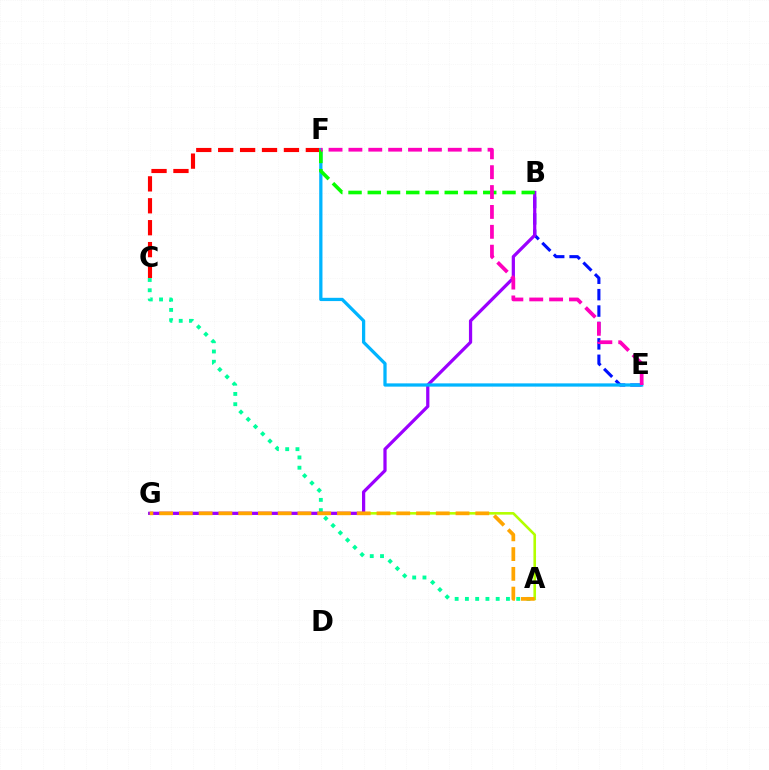{('B', 'E'): [{'color': '#0010ff', 'line_style': 'dashed', 'thickness': 2.23}], ('A', 'G'): [{'color': '#b3ff00', 'line_style': 'solid', 'thickness': 1.87}, {'color': '#ffa500', 'line_style': 'dashed', 'thickness': 2.68}], ('A', 'C'): [{'color': '#00ff9d', 'line_style': 'dotted', 'thickness': 2.79}], ('C', 'F'): [{'color': '#ff0000', 'line_style': 'dashed', 'thickness': 2.98}], ('B', 'G'): [{'color': '#9b00ff', 'line_style': 'solid', 'thickness': 2.33}], ('E', 'F'): [{'color': '#00b5ff', 'line_style': 'solid', 'thickness': 2.35}, {'color': '#ff00bd', 'line_style': 'dashed', 'thickness': 2.7}], ('B', 'F'): [{'color': '#08ff00', 'line_style': 'dashed', 'thickness': 2.61}]}